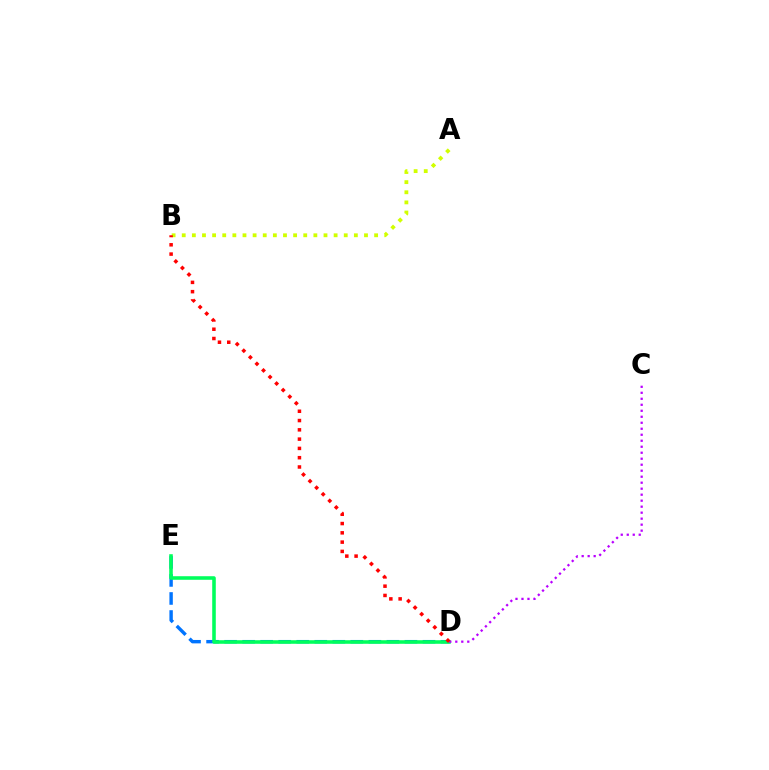{('D', 'E'): [{'color': '#0074ff', 'line_style': 'dashed', 'thickness': 2.45}, {'color': '#00ff5c', 'line_style': 'solid', 'thickness': 2.57}], ('A', 'B'): [{'color': '#d1ff00', 'line_style': 'dotted', 'thickness': 2.75}], ('C', 'D'): [{'color': '#b900ff', 'line_style': 'dotted', 'thickness': 1.63}], ('B', 'D'): [{'color': '#ff0000', 'line_style': 'dotted', 'thickness': 2.52}]}